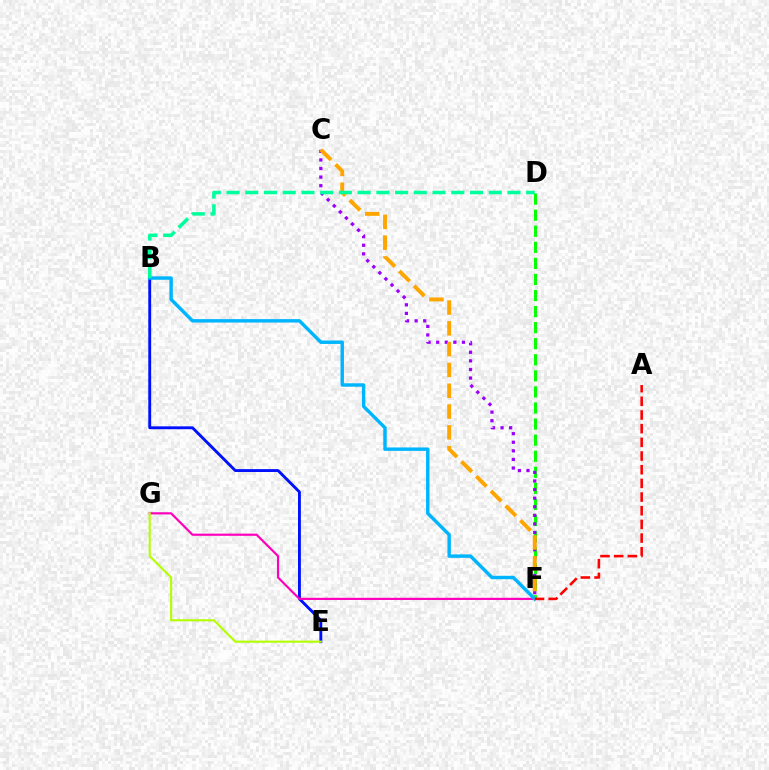{('D', 'F'): [{'color': '#08ff00', 'line_style': 'dashed', 'thickness': 2.18}], ('C', 'F'): [{'color': '#9b00ff', 'line_style': 'dotted', 'thickness': 2.33}, {'color': '#ffa500', 'line_style': 'dashed', 'thickness': 2.83}], ('B', 'E'): [{'color': '#0010ff', 'line_style': 'solid', 'thickness': 2.07}], ('F', 'G'): [{'color': '#ff00bd', 'line_style': 'solid', 'thickness': 1.57}], ('E', 'G'): [{'color': '#b3ff00', 'line_style': 'solid', 'thickness': 1.52}], ('B', 'F'): [{'color': '#00b5ff', 'line_style': 'solid', 'thickness': 2.47}], ('B', 'D'): [{'color': '#00ff9d', 'line_style': 'dashed', 'thickness': 2.54}], ('A', 'F'): [{'color': '#ff0000', 'line_style': 'dashed', 'thickness': 1.86}]}